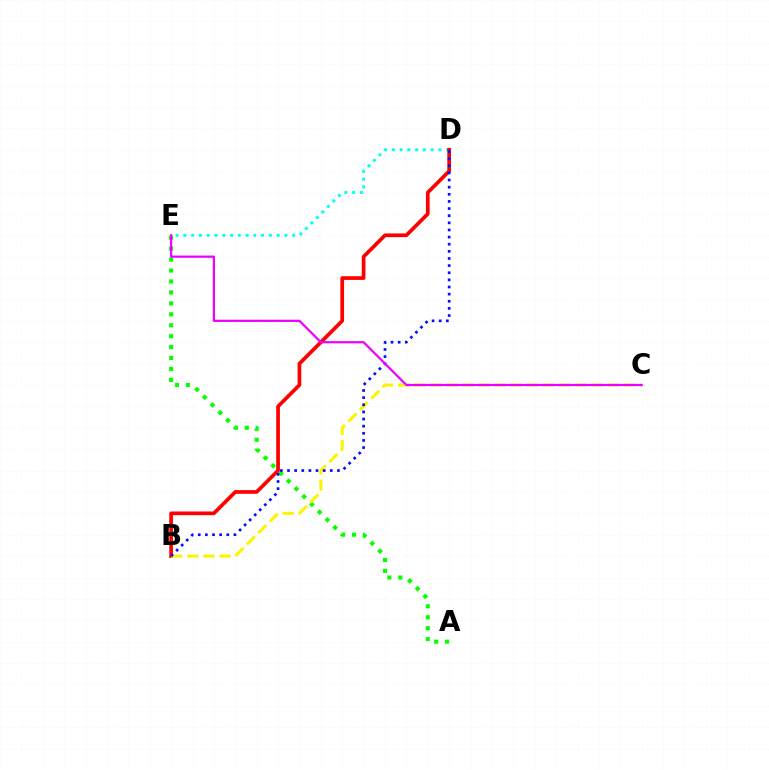{('A', 'E'): [{'color': '#08ff00', 'line_style': 'dotted', 'thickness': 2.97}], ('D', 'E'): [{'color': '#00fff6', 'line_style': 'dotted', 'thickness': 2.11}], ('B', 'D'): [{'color': '#ff0000', 'line_style': 'solid', 'thickness': 2.67}, {'color': '#0010ff', 'line_style': 'dotted', 'thickness': 1.94}], ('B', 'C'): [{'color': '#fcf500', 'line_style': 'dashed', 'thickness': 2.19}], ('C', 'E'): [{'color': '#ee00ff', 'line_style': 'solid', 'thickness': 1.6}]}